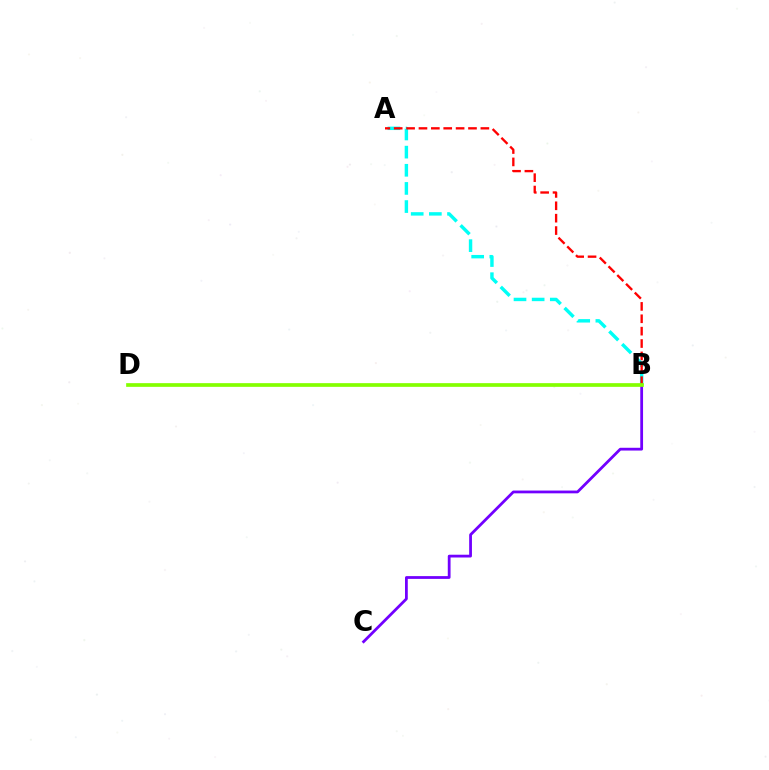{('B', 'C'): [{'color': '#7200ff', 'line_style': 'solid', 'thickness': 2.0}], ('A', 'B'): [{'color': '#00fff6', 'line_style': 'dashed', 'thickness': 2.46}, {'color': '#ff0000', 'line_style': 'dashed', 'thickness': 1.68}], ('B', 'D'): [{'color': '#84ff00', 'line_style': 'solid', 'thickness': 2.66}]}